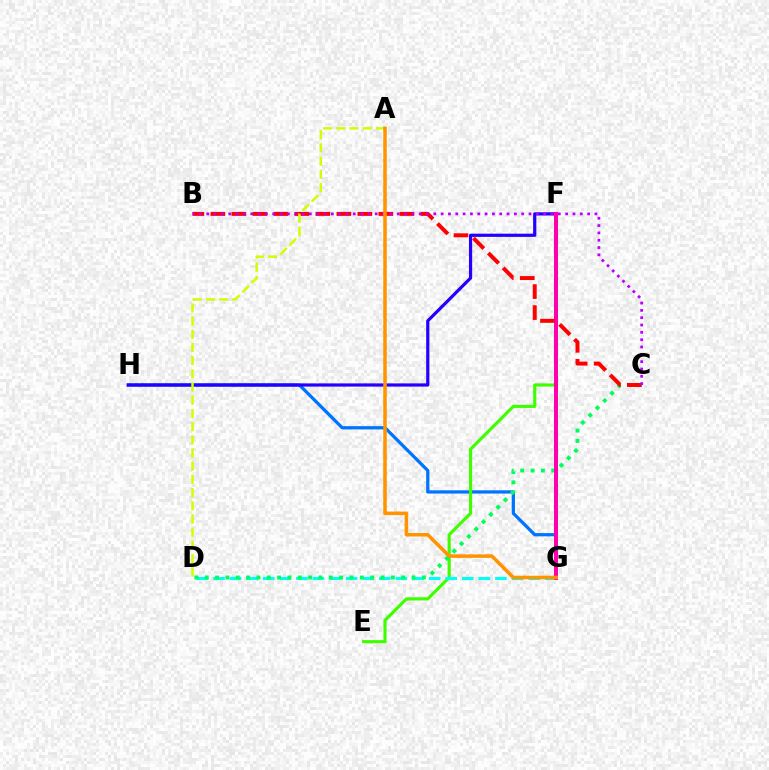{('G', 'H'): [{'color': '#0074ff', 'line_style': 'solid', 'thickness': 2.34}], ('E', 'F'): [{'color': '#3dff00', 'line_style': 'solid', 'thickness': 2.26}], ('D', 'G'): [{'color': '#00fff6', 'line_style': 'dashed', 'thickness': 2.25}], ('F', 'H'): [{'color': '#2500ff', 'line_style': 'solid', 'thickness': 2.31}], ('C', 'D'): [{'color': '#00ff5c', 'line_style': 'dotted', 'thickness': 2.81}], ('F', 'G'): [{'color': '#ff00ac', 'line_style': 'solid', 'thickness': 2.88}], ('B', 'C'): [{'color': '#ff0000', 'line_style': 'dashed', 'thickness': 2.85}, {'color': '#b900ff', 'line_style': 'dotted', 'thickness': 1.99}], ('A', 'D'): [{'color': '#d1ff00', 'line_style': 'dashed', 'thickness': 1.79}], ('A', 'G'): [{'color': '#ff9400', 'line_style': 'solid', 'thickness': 2.54}]}